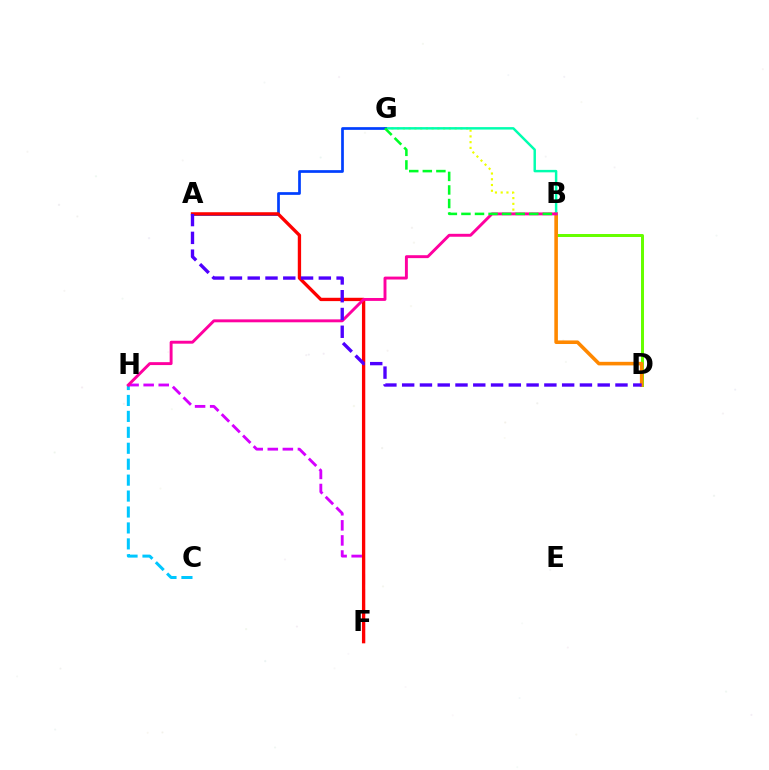{('B', 'D'): [{'color': '#66ff00', 'line_style': 'solid', 'thickness': 2.15}, {'color': '#ff8800', 'line_style': 'solid', 'thickness': 2.58}], ('C', 'H'): [{'color': '#00c7ff', 'line_style': 'dashed', 'thickness': 2.17}], ('F', 'H'): [{'color': '#d600ff', 'line_style': 'dashed', 'thickness': 2.05}], ('B', 'G'): [{'color': '#eeff00', 'line_style': 'dotted', 'thickness': 1.56}, {'color': '#00ffaf', 'line_style': 'solid', 'thickness': 1.77}, {'color': '#00ff27', 'line_style': 'dashed', 'thickness': 1.84}], ('A', 'G'): [{'color': '#003fff', 'line_style': 'solid', 'thickness': 1.95}], ('A', 'F'): [{'color': '#ff0000', 'line_style': 'solid', 'thickness': 2.39}], ('B', 'H'): [{'color': '#ff00a0', 'line_style': 'solid', 'thickness': 2.1}], ('A', 'D'): [{'color': '#4f00ff', 'line_style': 'dashed', 'thickness': 2.41}]}